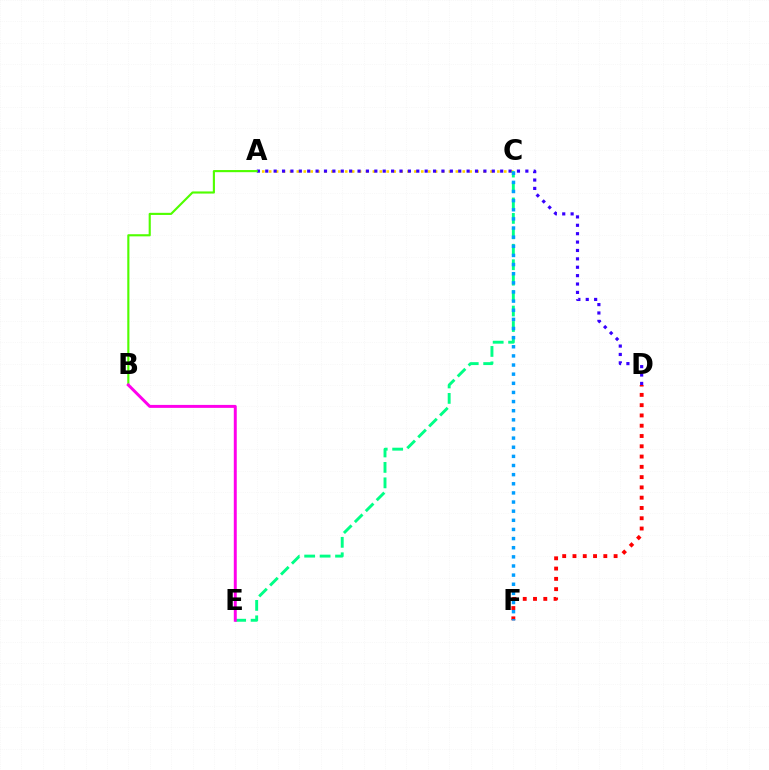{('D', 'F'): [{'color': '#ff0000', 'line_style': 'dotted', 'thickness': 2.79}], ('A', 'C'): [{'color': '#ffd500', 'line_style': 'dotted', 'thickness': 1.88}], ('A', 'D'): [{'color': '#3700ff', 'line_style': 'dotted', 'thickness': 2.28}], ('C', 'E'): [{'color': '#00ff86', 'line_style': 'dashed', 'thickness': 2.1}], ('C', 'F'): [{'color': '#009eff', 'line_style': 'dotted', 'thickness': 2.48}], ('A', 'B'): [{'color': '#4fff00', 'line_style': 'solid', 'thickness': 1.54}], ('B', 'E'): [{'color': '#ff00ed', 'line_style': 'solid', 'thickness': 2.13}]}